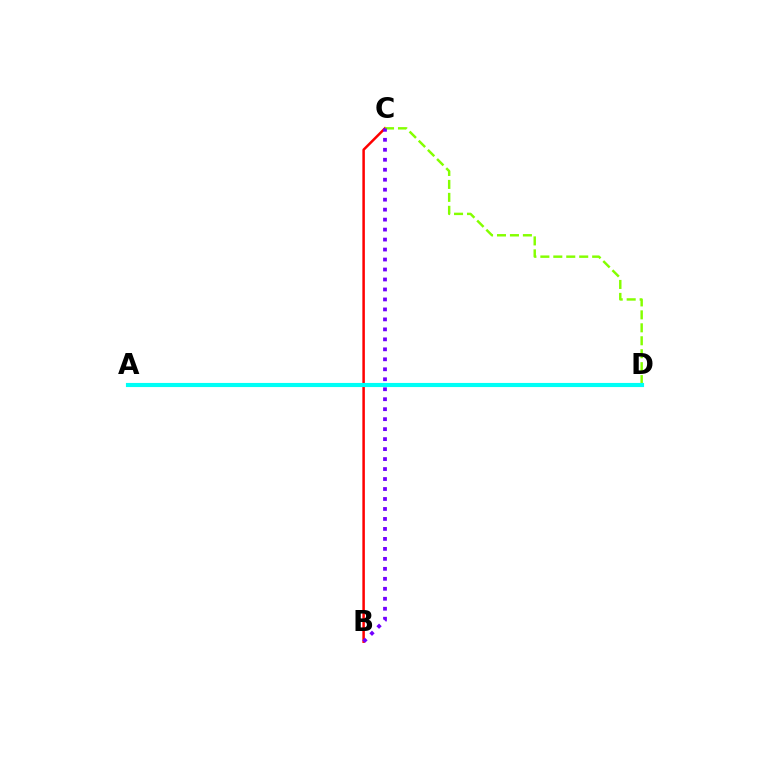{('B', 'C'): [{'color': '#ff0000', 'line_style': 'solid', 'thickness': 1.8}, {'color': '#7200ff', 'line_style': 'dotted', 'thickness': 2.71}], ('C', 'D'): [{'color': '#84ff00', 'line_style': 'dashed', 'thickness': 1.76}], ('A', 'D'): [{'color': '#00fff6', 'line_style': 'solid', 'thickness': 2.97}]}